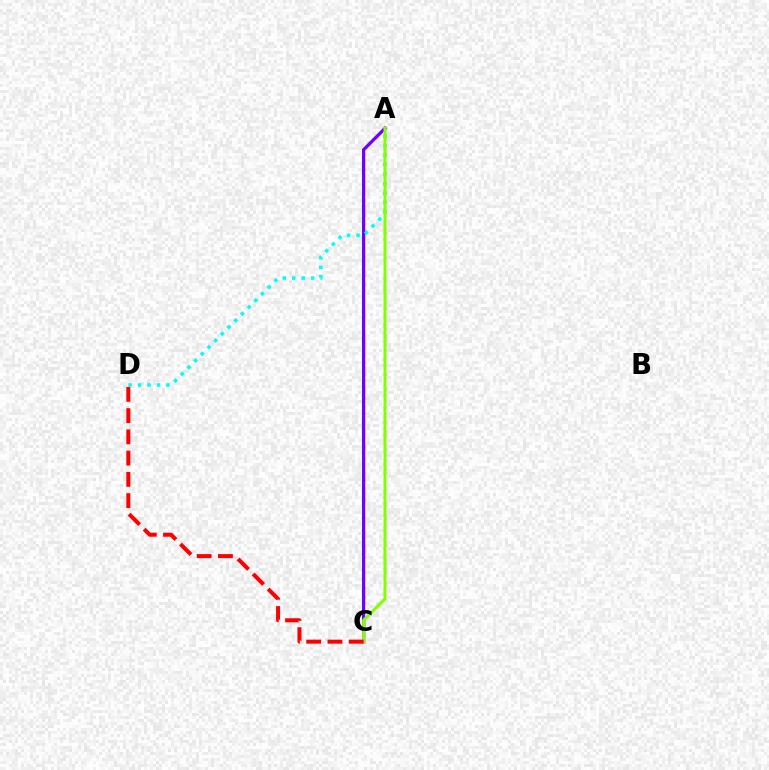{('A', 'C'): [{'color': '#7200ff', 'line_style': 'solid', 'thickness': 2.36}, {'color': '#84ff00', 'line_style': 'solid', 'thickness': 2.19}], ('A', 'D'): [{'color': '#00fff6', 'line_style': 'dotted', 'thickness': 2.57}], ('C', 'D'): [{'color': '#ff0000', 'line_style': 'dashed', 'thickness': 2.89}]}